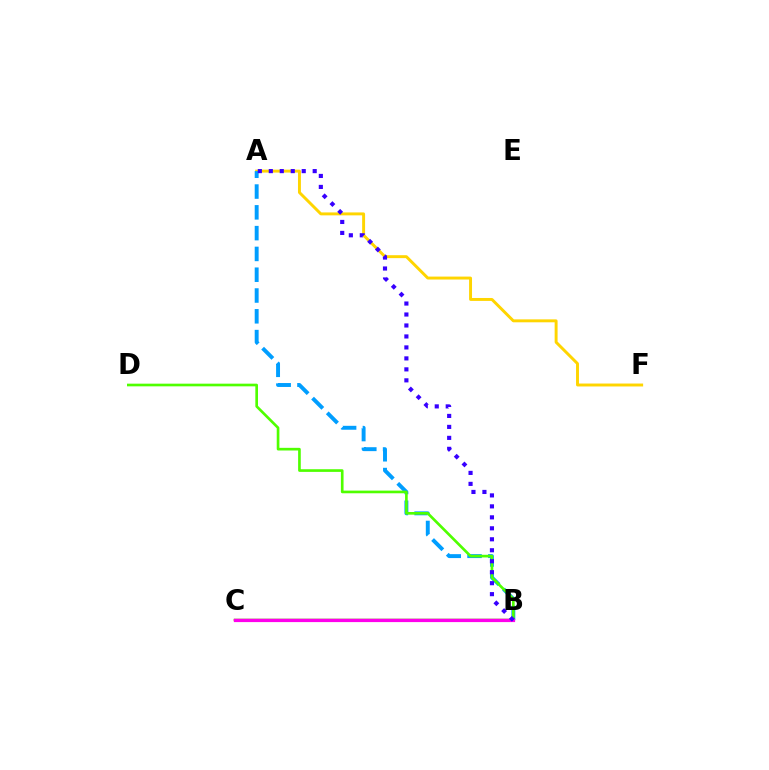{('A', 'F'): [{'color': '#ffd500', 'line_style': 'solid', 'thickness': 2.11}], ('A', 'B'): [{'color': '#009eff', 'line_style': 'dashed', 'thickness': 2.82}, {'color': '#3700ff', 'line_style': 'dotted', 'thickness': 2.98}], ('B', 'C'): [{'color': '#ff0000', 'line_style': 'solid', 'thickness': 1.75}, {'color': '#00ff86', 'line_style': 'solid', 'thickness': 1.65}, {'color': '#ff00ed', 'line_style': 'solid', 'thickness': 2.3}], ('B', 'D'): [{'color': '#4fff00', 'line_style': 'solid', 'thickness': 1.92}]}